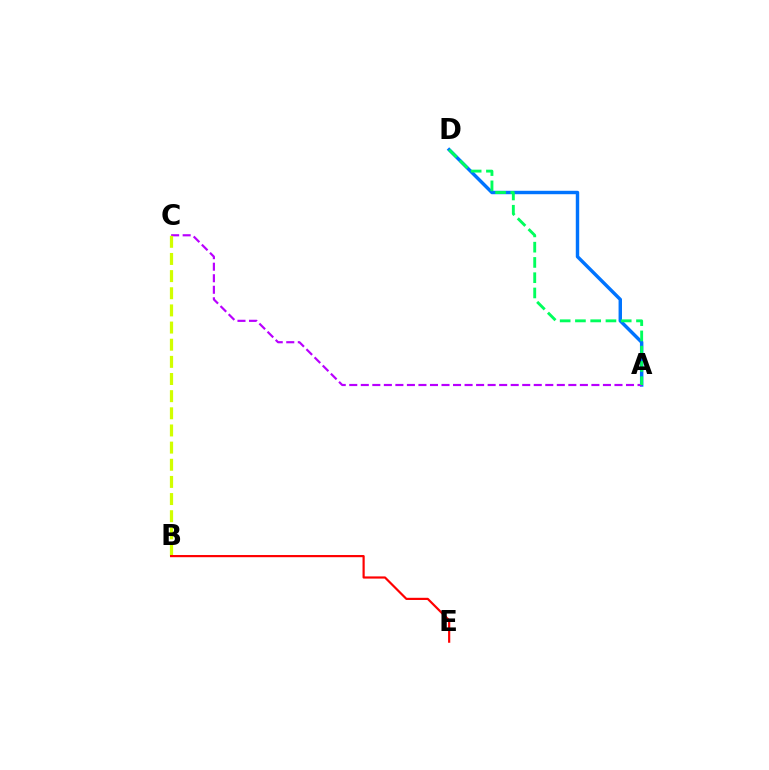{('A', 'D'): [{'color': '#0074ff', 'line_style': 'solid', 'thickness': 2.47}, {'color': '#00ff5c', 'line_style': 'dashed', 'thickness': 2.07}], ('A', 'C'): [{'color': '#b900ff', 'line_style': 'dashed', 'thickness': 1.57}], ('B', 'C'): [{'color': '#d1ff00', 'line_style': 'dashed', 'thickness': 2.33}], ('B', 'E'): [{'color': '#ff0000', 'line_style': 'solid', 'thickness': 1.57}]}